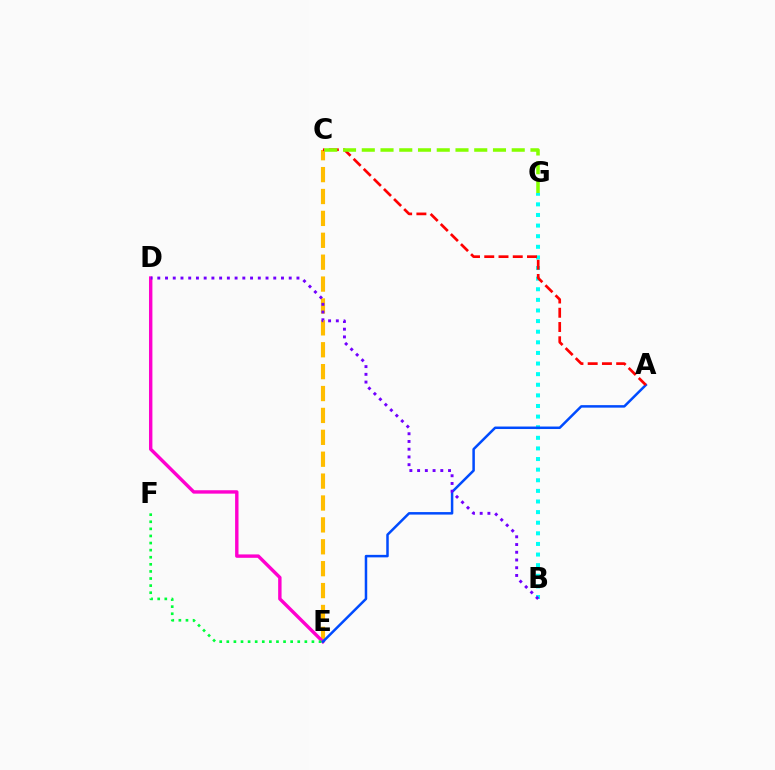{('C', 'E'): [{'color': '#ffbd00', 'line_style': 'dashed', 'thickness': 2.97}], ('D', 'E'): [{'color': '#ff00cf', 'line_style': 'solid', 'thickness': 2.45}], ('B', 'G'): [{'color': '#00fff6', 'line_style': 'dotted', 'thickness': 2.88}], ('A', 'E'): [{'color': '#004bff', 'line_style': 'solid', 'thickness': 1.8}], ('A', 'C'): [{'color': '#ff0000', 'line_style': 'dashed', 'thickness': 1.94}], ('B', 'D'): [{'color': '#7200ff', 'line_style': 'dotted', 'thickness': 2.1}], ('E', 'F'): [{'color': '#00ff39', 'line_style': 'dotted', 'thickness': 1.93}], ('C', 'G'): [{'color': '#84ff00', 'line_style': 'dashed', 'thickness': 2.55}]}